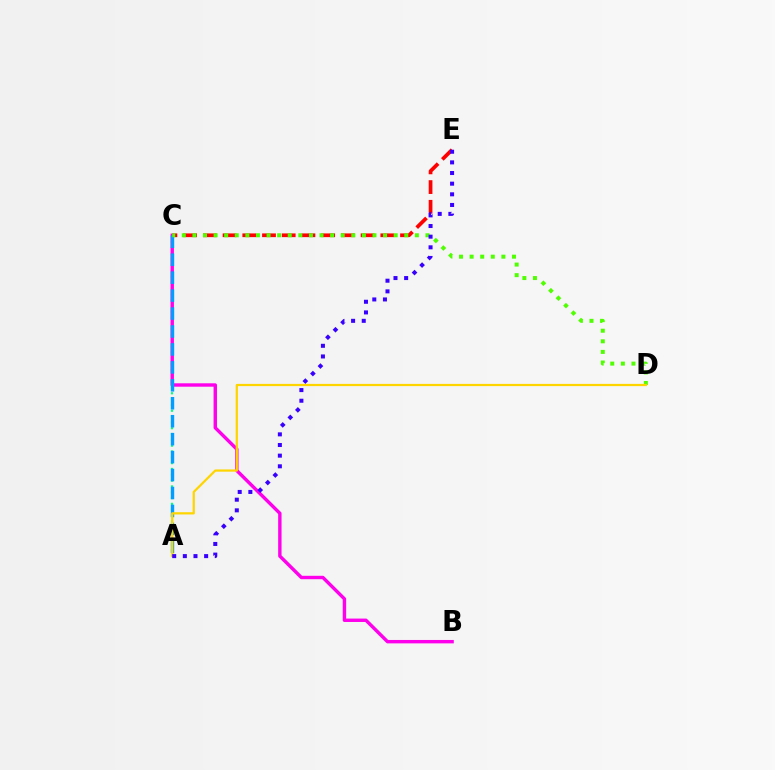{('A', 'C'): [{'color': '#00ff86', 'line_style': 'dotted', 'thickness': 1.58}, {'color': '#009eff', 'line_style': 'dashed', 'thickness': 2.44}], ('C', 'E'): [{'color': '#ff0000', 'line_style': 'dashed', 'thickness': 2.68}], ('B', 'C'): [{'color': '#ff00ed', 'line_style': 'solid', 'thickness': 2.45}], ('C', 'D'): [{'color': '#4fff00', 'line_style': 'dotted', 'thickness': 2.88}], ('A', 'D'): [{'color': '#ffd500', 'line_style': 'solid', 'thickness': 1.61}], ('A', 'E'): [{'color': '#3700ff', 'line_style': 'dotted', 'thickness': 2.89}]}